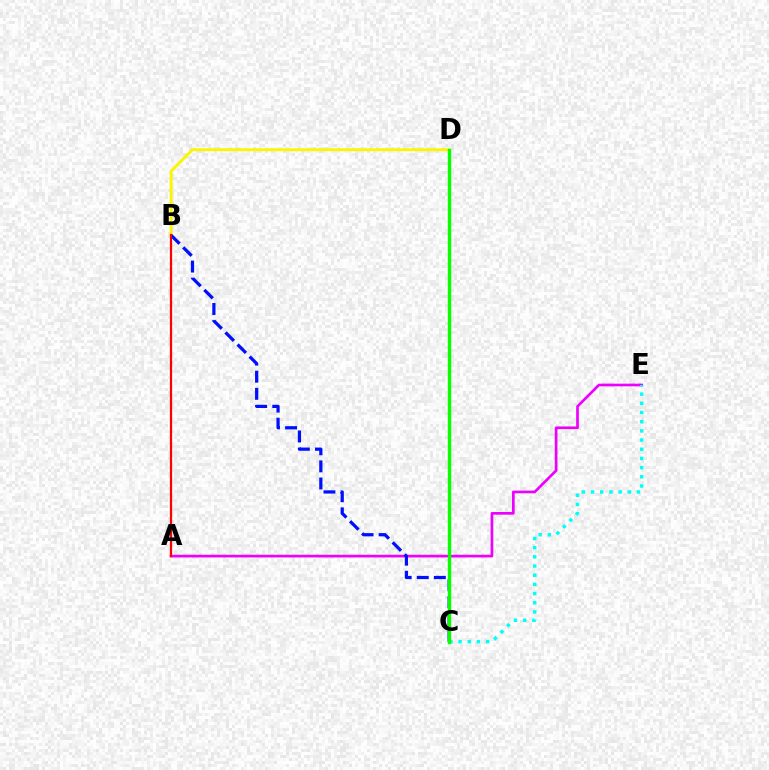{('A', 'E'): [{'color': '#ee00ff', 'line_style': 'solid', 'thickness': 1.93}], ('C', 'E'): [{'color': '#00fff6', 'line_style': 'dotted', 'thickness': 2.5}], ('B', 'D'): [{'color': '#fcf500', 'line_style': 'solid', 'thickness': 2.1}], ('B', 'C'): [{'color': '#0010ff', 'line_style': 'dashed', 'thickness': 2.32}], ('A', 'B'): [{'color': '#ff0000', 'line_style': 'solid', 'thickness': 1.62}], ('C', 'D'): [{'color': '#08ff00', 'line_style': 'solid', 'thickness': 2.44}]}